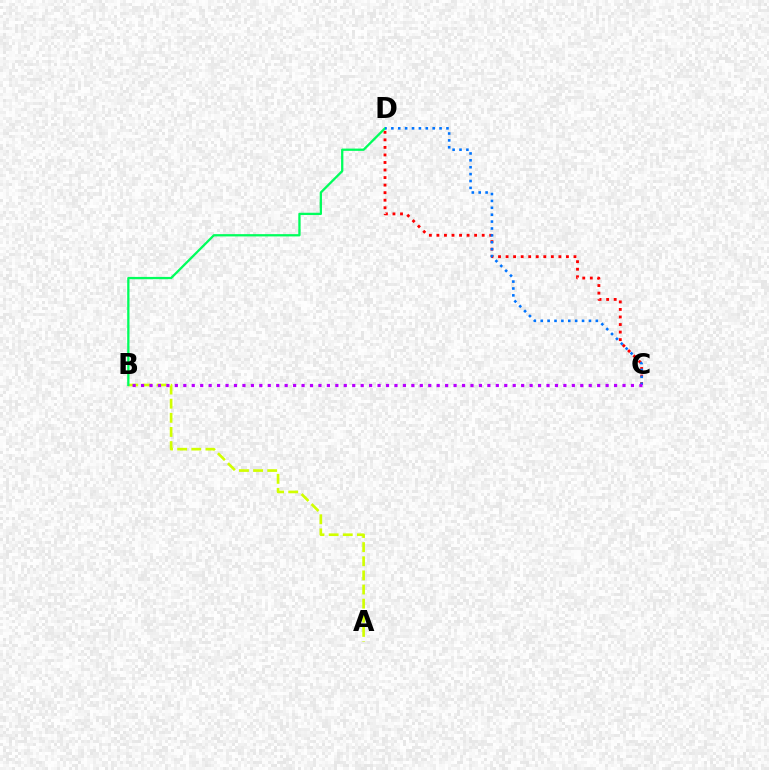{('A', 'B'): [{'color': '#d1ff00', 'line_style': 'dashed', 'thickness': 1.92}], ('C', 'D'): [{'color': '#ff0000', 'line_style': 'dotted', 'thickness': 2.05}, {'color': '#0074ff', 'line_style': 'dotted', 'thickness': 1.87}], ('B', 'D'): [{'color': '#00ff5c', 'line_style': 'solid', 'thickness': 1.65}], ('B', 'C'): [{'color': '#b900ff', 'line_style': 'dotted', 'thickness': 2.29}]}